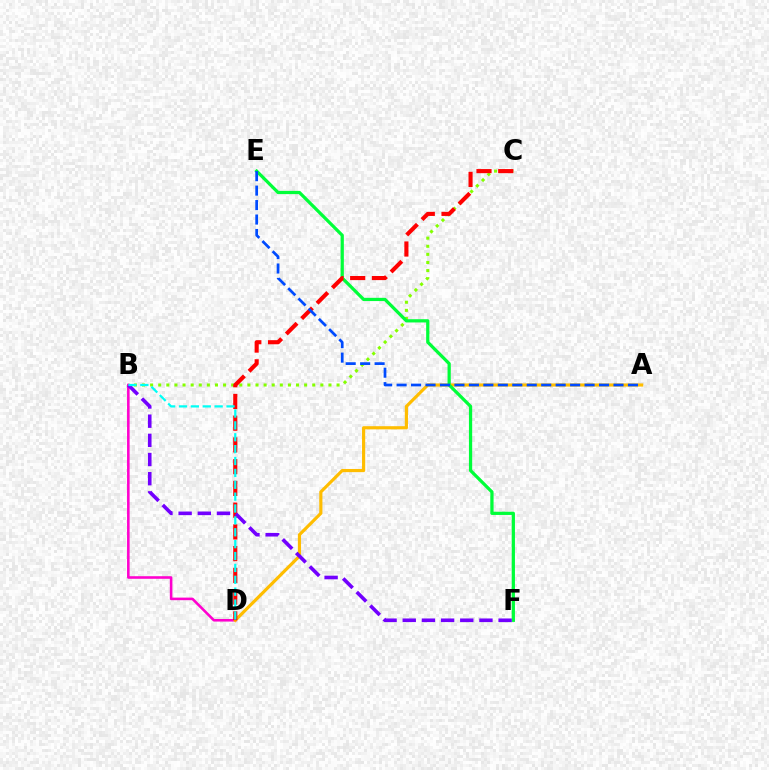{('B', 'C'): [{'color': '#84ff00', 'line_style': 'dotted', 'thickness': 2.2}], ('B', 'D'): [{'color': '#ff00cf', 'line_style': 'solid', 'thickness': 1.86}, {'color': '#00fff6', 'line_style': 'dashed', 'thickness': 1.61}], ('A', 'D'): [{'color': '#ffbd00', 'line_style': 'solid', 'thickness': 2.28}], ('E', 'F'): [{'color': '#00ff39', 'line_style': 'solid', 'thickness': 2.33}], ('C', 'D'): [{'color': '#ff0000', 'line_style': 'dashed', 'thickness': 2.95}], ('B', 'F'): [{'color': '#7200ff', 'line_style': 'dashed', 'thickness': 2.6}], ('A', 'E'): [{'color': '#004bff', 'line_style': 'dashed', 'thickness': 1.96}]}